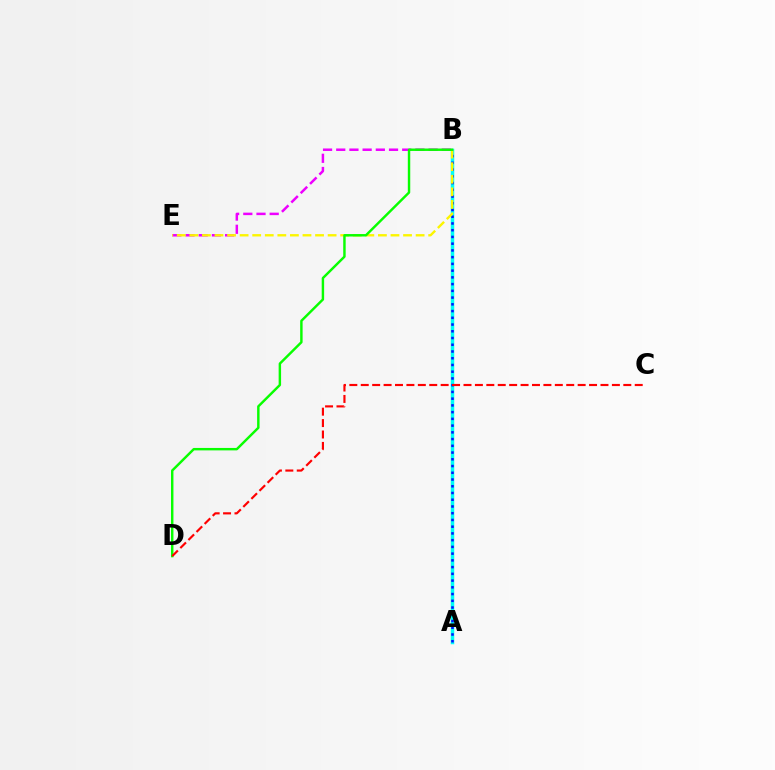{('A', 'B'): [{'color': '#00fff6', 'line_style': 'solid', 'thickness': 2.51}, {'color': '#0010ff', 'line_style': 'dotted', 'thickness': 1.83}], ('B', 'E'): [{'color': '#ee00ff', 'line_style': 'dashed', 'thickness': 1.79}, {'color': '#fcf500', 'line_style': 'dashed', 'thickness': 1.71}], ('B', 'D'): [{'color': '#08ff00', 'line_style': 'solid', 'thickness': 1.76}], ('C', 'D'): [{'color': '#ff0000', 'line_style': 'dashed', 'thickness': 1.55}]}